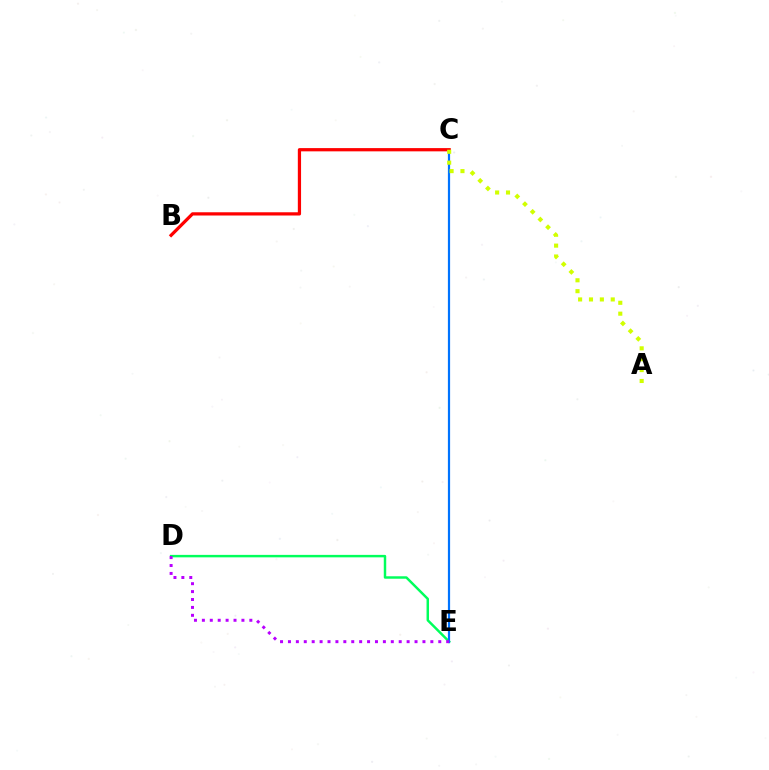{('D', 'E'): [{'color': '#00ff5c', 'line_style': 'solid', 'thickness': 1.77}, {'color': '#b900ff', 'line_style': 'dotted', 'thickness': 2.15}], ('C', 'E'): [{'color': '#0074ff', 'line_style': 'solid', 'thickness': 1.59}], ('B', 'C'): [{'color': '#ff0000', 'line_style': 'solid', 'thickness': 2.33}], ('A', 'C'): [{'color': '#d1ff00', 'line_style': 'dotted', 'thickness': 2.96}]}